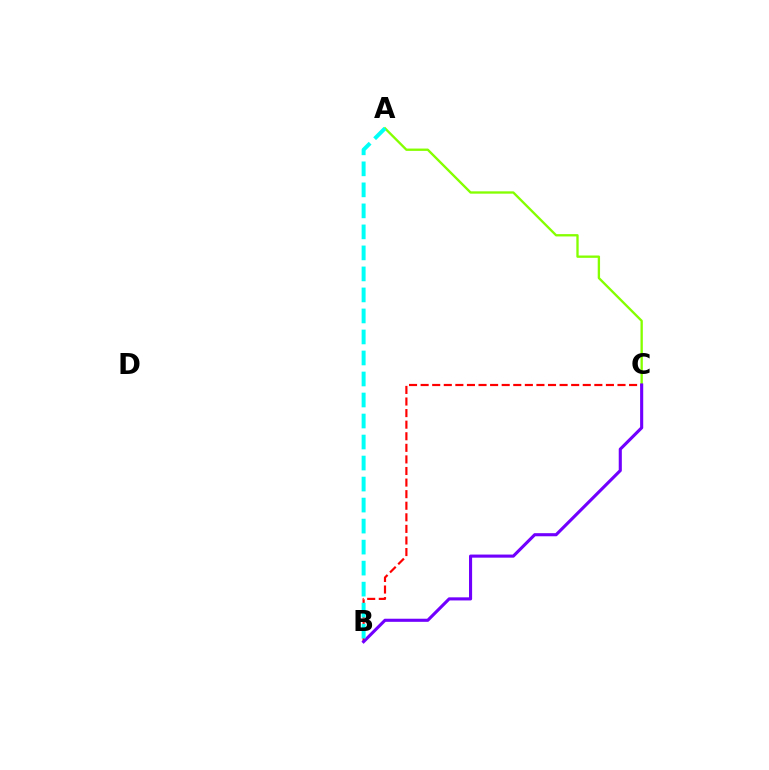{('A', 'C'): [{'color': '#84ff00', 'line_style': 'solid', 'thickness': 1.68}], ('B', 'C'): [{'color': '#ff0000', 'line_style': 'dashed', 'thickness': 1.57}, {'color': '#7200ff', 'line_style': 'solid', 'thickness': 2.24}], ('A', 'B'): [{'color': '#00fff6', 'line_style': 'dashed', 'thickness': 2.85}]}